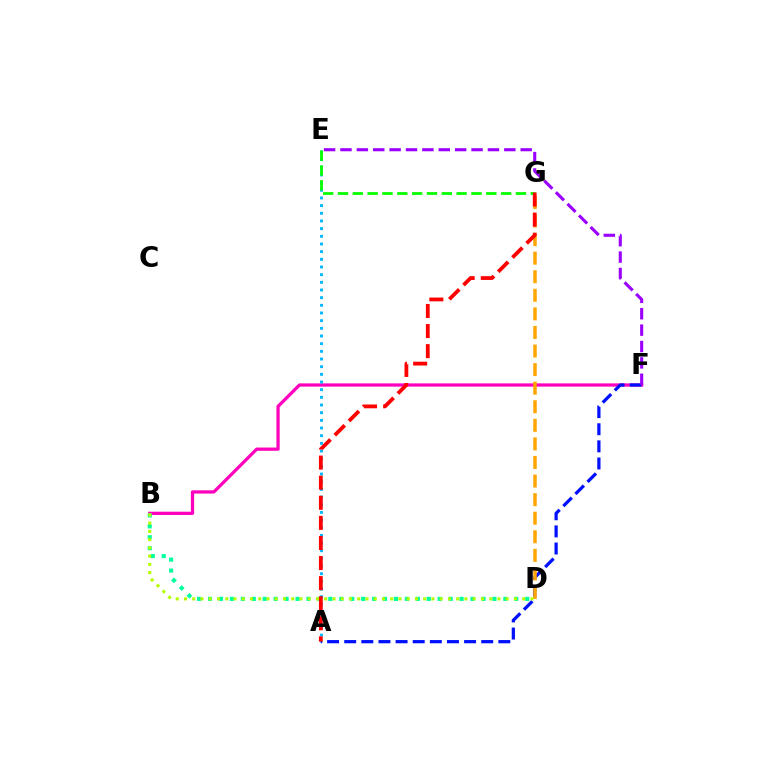{('B', 'F'): [{'color': '#ff00bd', 'line_style': 'solid', 'thickness': 2.34}], ('B', 'D'): [{'color': '#00ff9d', 'line_style': 'dotted', 'thickness': 2.97}, {'color': '#b3ff00', 'line_style': 'dotted', 'thickness': 2.24}], ('A', 'E'): [{'color': '#00b5ff', 'line_style': 'dotted', 'thickness': 2.08}], ('A', 'F'): [{'color': '#0010ff', 'line_style': 'dashed', 'thickness': 2.33}], ('E', 'G'): [{'color': '#08ff00', 'line_style': 'dashed', 'thickness': 2.01}], ('D', 'G'): [{'color': '#ffa500', 'line_style': 'dashed', 'thickness': 2.52}], ('E', 'F'): [{'color': '#9b00ff', 'line_style': 'dashed', 'thickness': 2.23}], ('A', 'G'): [{'color': '#ff0000', 'line_style': 'dashed', 'thickness': 2.73}]}